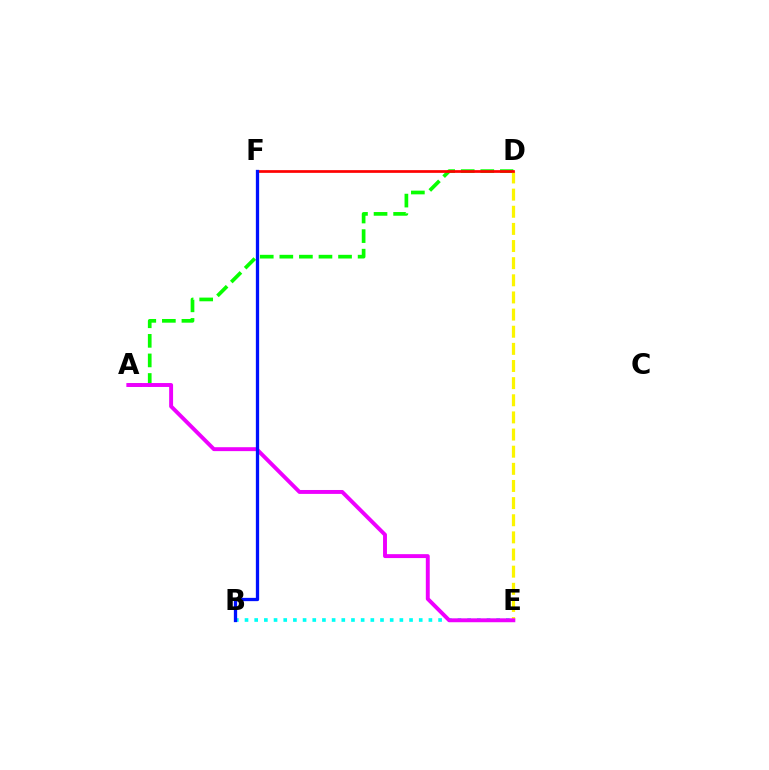{('B', 'E'): [{'color': '#00fff6', 'line_style': 'dotted', 'thickness': 2.63}], ('A', 'D'): [{'color': '#08ff00', 'line_style': 'dashed', 'thickness': 2.66}], ('D', 'E'): [{'color': '#fcf500', 'line_style': 'dashed', 'thickness': 2.33}], ('A', 'E'): [{'color': '#ee00ff', 'line_style': 'solid', 'thickness': 2.82}], ('D', 'F'): [{'color': '#ff0000', 'line_style': 'solid', 'thickness': 1.95}], ('B', 'F'): [{'color': '#0010ff', 'line_style': 'solid', 'thickness': 2.37}]}